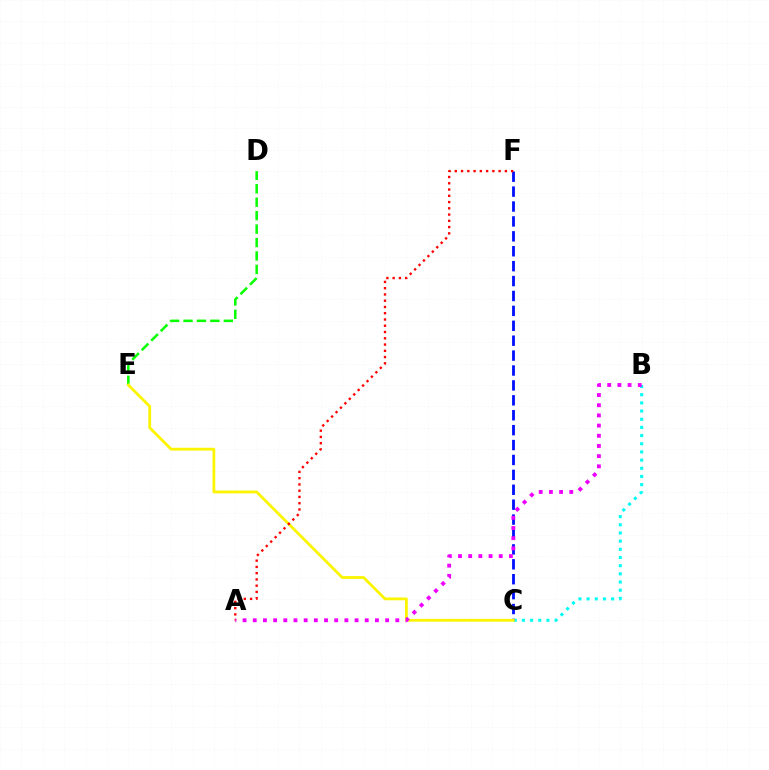{('B', 'C'): [{'color': '#00fff6', 'line_style': 'dotted', 'thickness': 2.22}], ('D', 'E'): [{'color': '#08ff00', 'line_style': 'dashed', 'thickness': 1.83}], ('C', 'F'): [{'color': '#0010ff', 'line_style': 'dashed', 'thickness': 2.03}], ('C', 'E'): [{'color': '#fcf500', 'line_style': 'solid', 'thickness': 2.01}], ('A', 'B'): [{'color': '#ee00ff', 'line_style': 'dotted', 'thickness': 2.77}], ('A', 'F'): [{'color': '#ff0000', 'line_style': 'dotted', 'thickness': 1.7}]}